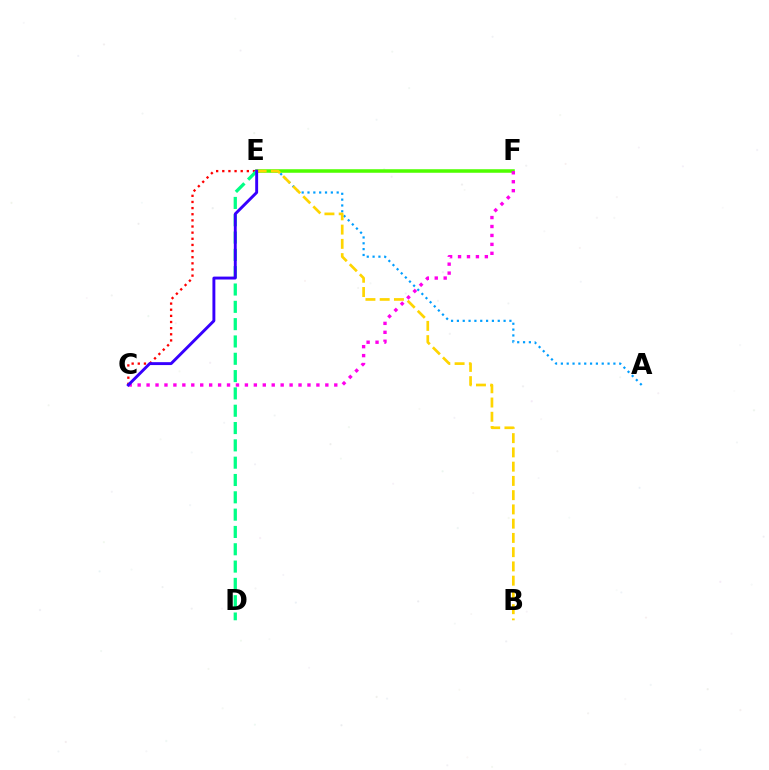{('A', 'E'): [{'color': '#009eff', 'line_style': 'dotted', 'thickness': 1.59}], ('E', 'F'): [{'color': '#4fff00', 'line_style': 'solid', 'thickness': 2.54}], ('C', 'E'): [{'color': '#ff0000', 'line_style': 'dotted', 'thickness': 1.67}, {'color': '#3700ff', 'line_style': 'solid', 'thickness': 2.1}], ('D', 'E'): [{'color': '#00ff86', 'line_style': 'dashed', 'thickness': 2.35}], ('C', 'F'): [{'color': '#ff00ed', 'line_style': 'dotted', 'thickness': 2.43}], ('B', 'E'): [{'color': '#ffd500', 'line_style': 'dashed', 'thickness': 1.94}]}